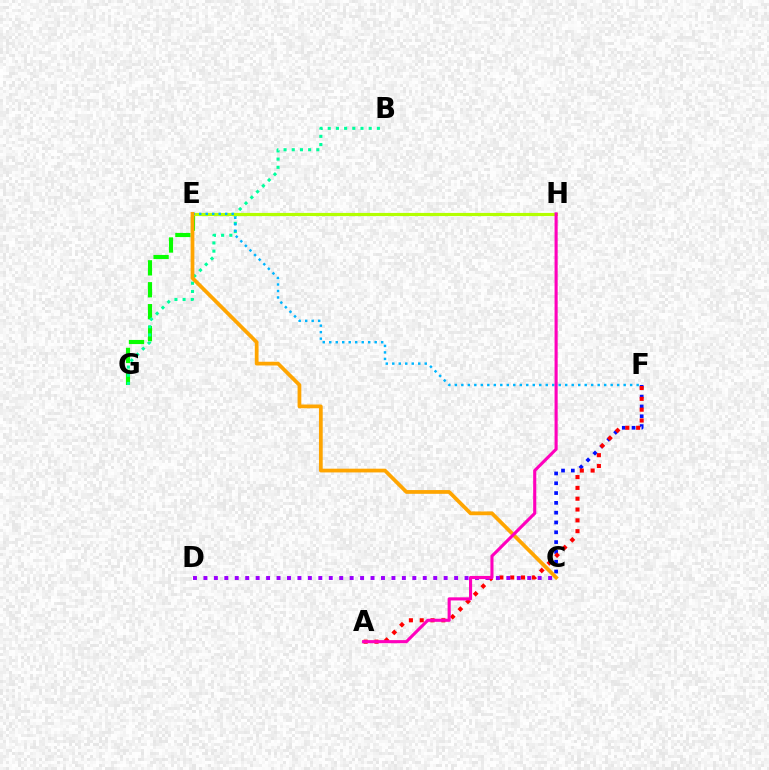{('C', 'F'): [{'color': '#0010ff', 'line_style': 'dotted', 'thickness': 2.66}], ('A', 'F'): [{'color': '#ff0000', 'line_style': 'dotted', 'thickness': 2.94}], ('E', 'G'): [{'color': '#08ff00', 'line_style': 'dashed', 'thickness': 2.98}], ('B', 'G'): [{'color': '#00ff9d', 'line_style': 'dotted', 'thickness': 2.23}], ('E', 'H'): [{'color': '#b3ff00', 'line_style': 'solid', 'thickness': 2.27}], ('C', 'D'): [{'color': '#9b00ff', 'line_style': 'dotted', 'thickness': 2.84}], ('E', 'F'): [{'color': '#00b5ff', 'line_style': 'dotted', 'thickness': 1.76}], ('C', 'E'): [{'color': '#ffa500', 'line_style': 'solid', 'thickness': 2.7}], ('A', 'H'): [{'color': '#ff00bd', 'line_style': 'solid', 'thickness': 2.24}]}